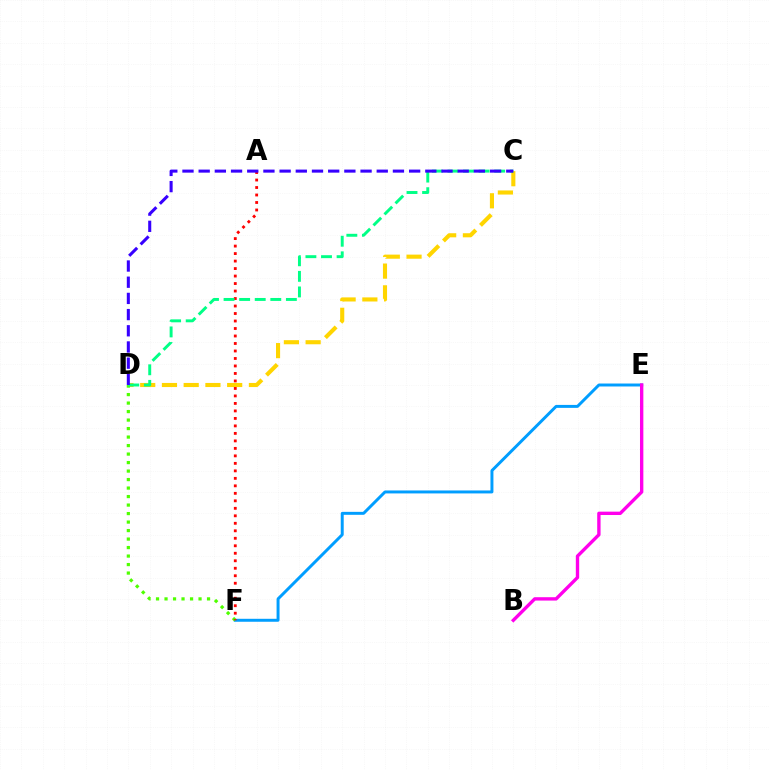{('E', 'F'): [{'color': '#009eff', 'line_style': 'solid', 'thickness': 2.13}], ('C', 'D'): [{'color': '#ffd500', 'line_style': 'dashed', 'thickness': 2.95}, {'color': '#00ff86', 'line_style': 'dashed', 'thickness': 2.12}, {'color': '#3700ff', 'line_style': 'dashed', 'thickness': 2.2}], ('D', 'F'): [{'color': '#4fff00', 'line_style': 'dotted', 'thickness': 2.31}], ('A', 'F'): [{'color': '#ff0000', 'line_style': 'dotted', 'thickness': 2.04}], ('B', 'E'): [{'color': '#ff00ed', 'line_style': 'solid', 'thickness': 2.42}]}